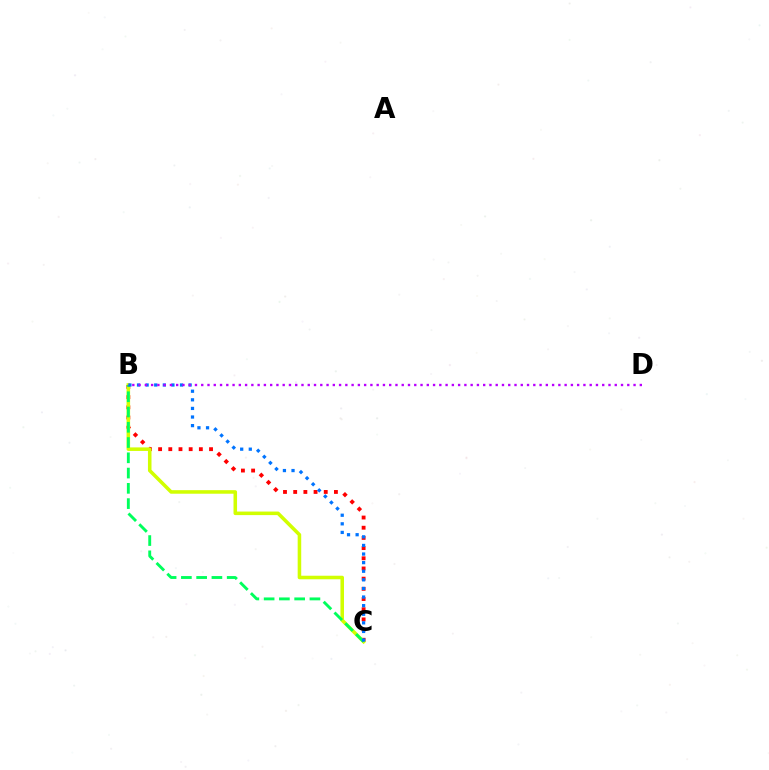{('B', 'C'): [{'color': '#ff0000', 'line_style': 'dotted', 'thickness': 2.77}, {'color': '#d1ff00', 'line_style': 'solid', 'thickness': 2.55}, {'color': '#00ff5c', 'line_style': 'dashed', 'thickness': 2.07}, {'color': '#0074ff', 'line_style': 'dotted', 'thickness': 2.34}], ('B', 'D'): [{'color': '#b900ff', 'line_style': 'dotted', 'thickness': 1.7}]}